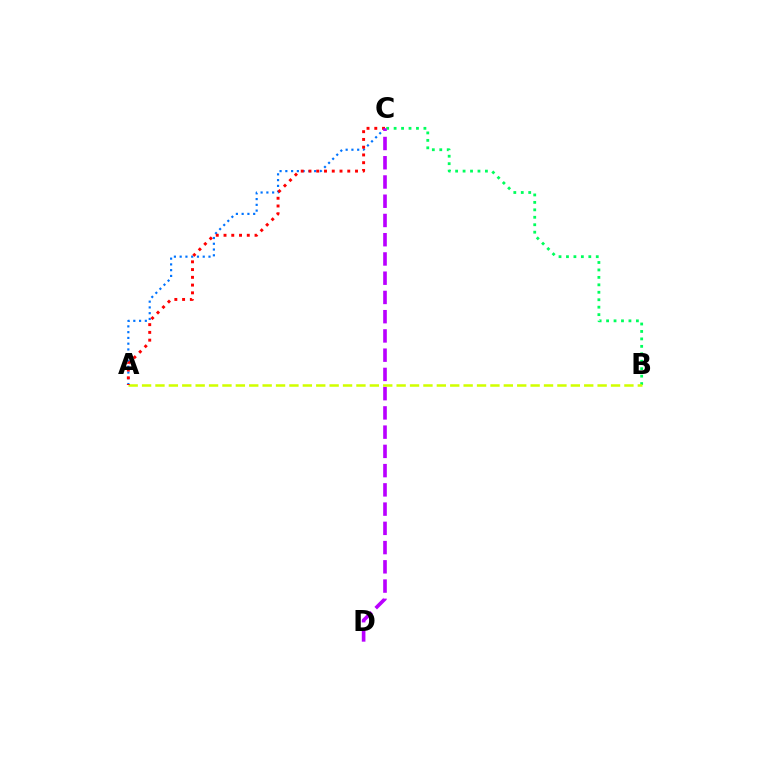{('A', 'C'): [{'color': '#0074ff', 'line_style': 'dotted', 'thickness': 1.57}, {'color': '#ff0000', 'line_style': 'dotted', 'thickness': 2.11}], ('B', 'C'): [{'color': '#00ff5c', 'line_style': 'dotted', 'thickness': 2.02}], ('A', 'B'): [{'color': '#d1ff00', 'line_style': 'dashed', 'thickness': 1.82}], ('C', 'D'): [{'color': '#b900ff', 'line_style': 'dashed', 'thickness': 2.61}]}